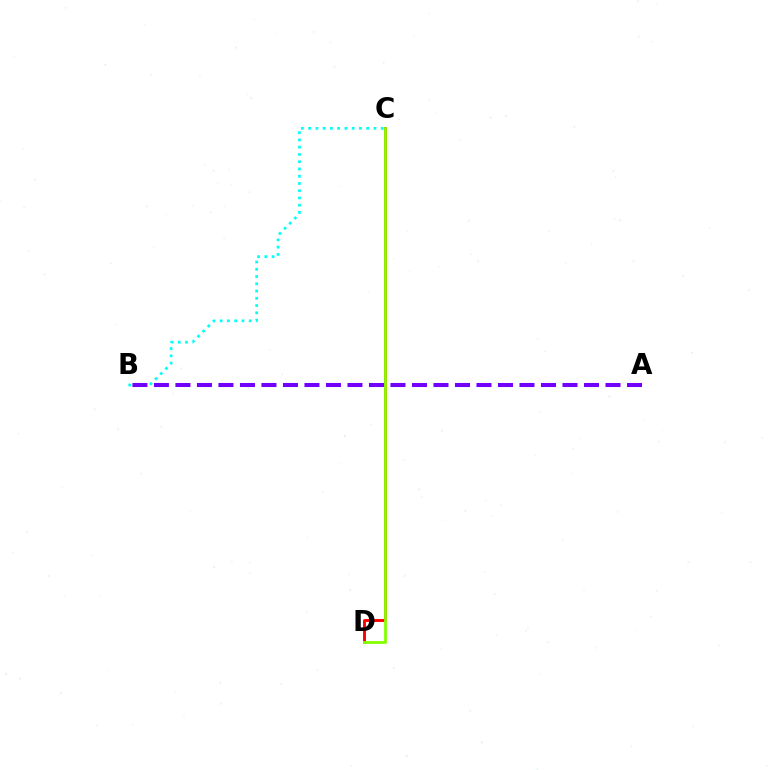{('B', 'C'): [{'color': '#00fff6', 'line_style': 'dotted', 'thickness': 1.97}], ('C', 'D'): [{'color': '#ff0000', 'line_style': 'solid', 'thickness': 2.08}, {'color': '#84ff00', 'line_style': 'solid', 'thickness': 2.02}], ('A', 'B'): [{'color': '#7200ff', 'line_style': 'dashed', 'thickness': 2.92}]}